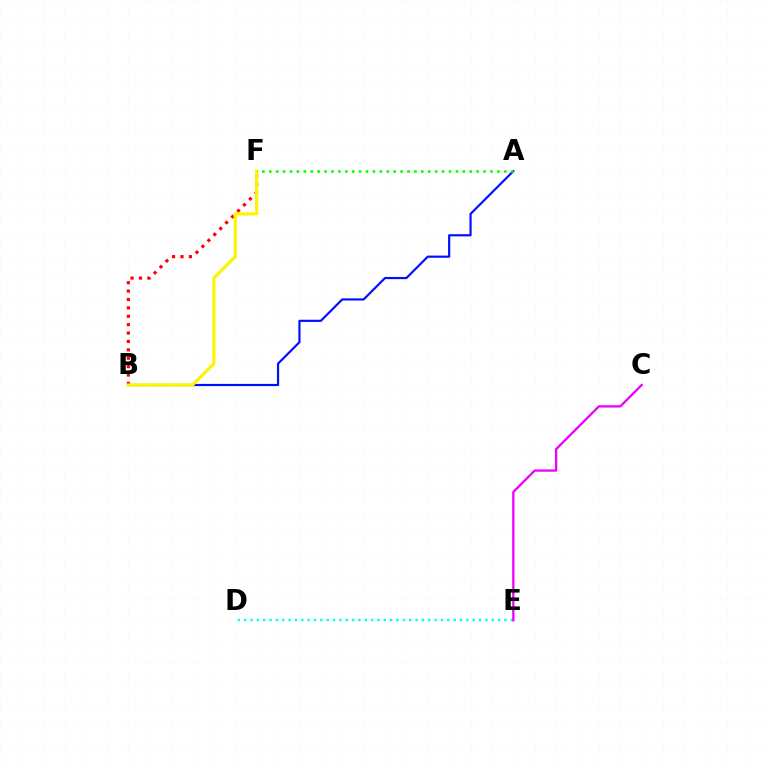{('D', 'E'): [{'color': '#00fff6', 'line_style': 'dotted', 'thickness': 1.72}], ('A', 'B'): [{'color': '#0010ff', 'line_style': 'solid', 'thickness': 1.57}], ('C', 'E'): [{'color': '#ee00ff', 'line_style': 'solid', 'thickness': 1.66}], ('B', 'F'): [{'color': '#ff0000', 'line_style': 'dotted', 'thickness': 2.28}, {'color': '#fcf500', 'line_style': 'solid', 'thickness': 2.28}], ('A', 'F'): [{'color': '#08ff00', 'line_style': 'dotted', 'thickness': 1.88}]}